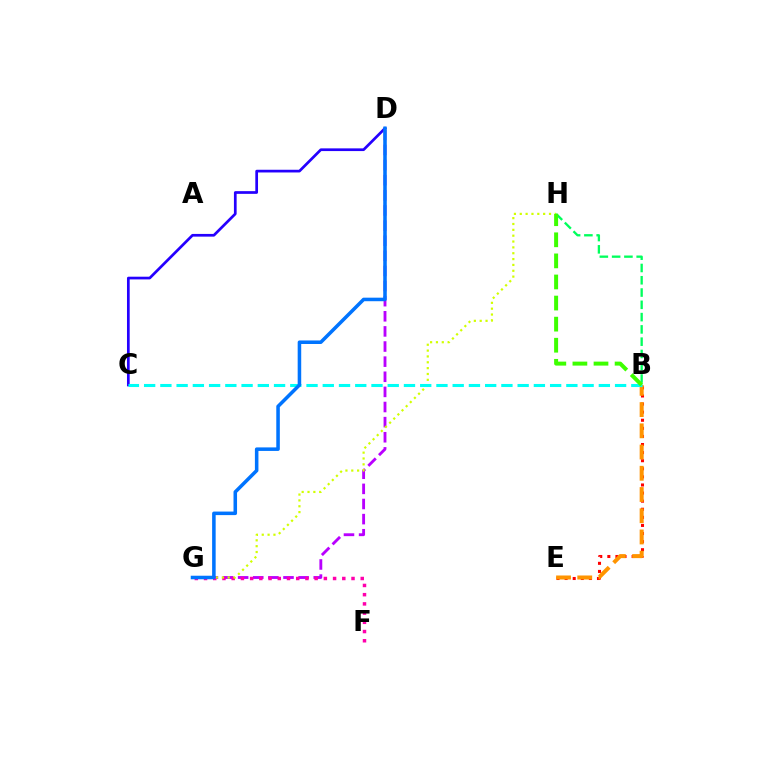{('C', 'D'): [{'color': '#2500ff', 'line_style': 'solid', 'thickness': 1.95}], ('D', 'G'): [{'color': '#b900ff', 'line_style': 'dashed', 'thickness': 2.05}, {'color': '#0074ff', 'line_style': 'solid', 'thickness': 2.55}], ('F', 'G'): [{'color': '#ff00ac', 'line_style': 'dotted', 'thickness': 2.5}], ('G', 'H'): [{'color': '#d1ff00', 'line_style': 'dotted', 'thickness': 1.59}], ('B', 'E'): [{'color': '#ff0000', 'line_style': 'dotted', 'thickness': 2.2}, {'color': '#ff9400', 'line_style': 'dashed', 'thickness': 2.88}], ('B', 'H'): [{'color': '#00ff5c', 'line_style': 'dashed', 'thickness': 1.67}, {'color': '#3dff00', 'line_style': 'dashed', 'thickness': 2.86}], ('B', 'C'): [{'color': '#00fff6', 'line_style': 'dashed', 'thickness': 2.21}]}